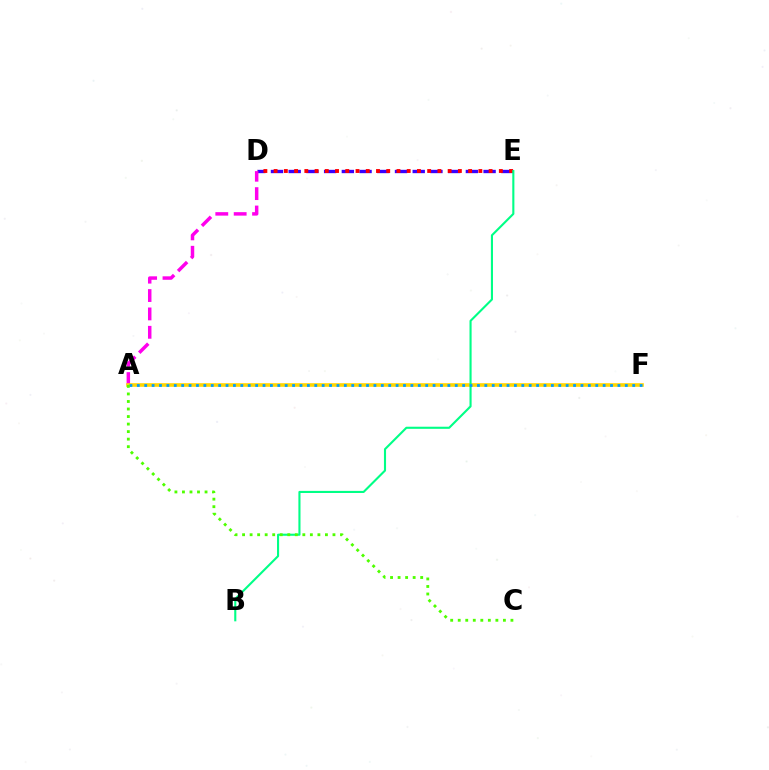{('D', 'E'): [{'color': '#3700ff', 'line_style': 'dashed', 'thickness': 2.41}, {'color': '#ff0000', 'line_style': 'dotted', 'thickness': 2.78}], ('A', 'D'): [{'color': '#ff00ed', 'line_style': 'dashed', 'thickness': 2.5}], ('A', 'F'): [{'color': '#ffd500', 'line_style': 'solid', 'thickness': 2.6}, {'color': '#009eff', 'line_style': 'dotted', 'thickness': 2.01}], ('B', 'E'): [{'color': '#00ff86', 'line_style': 'solid', 'thickness': 1.52}], ('A', 'C'): [{'color': '#4fff00', 'line_style': 'dotted', 'thickness': 2.05}]}